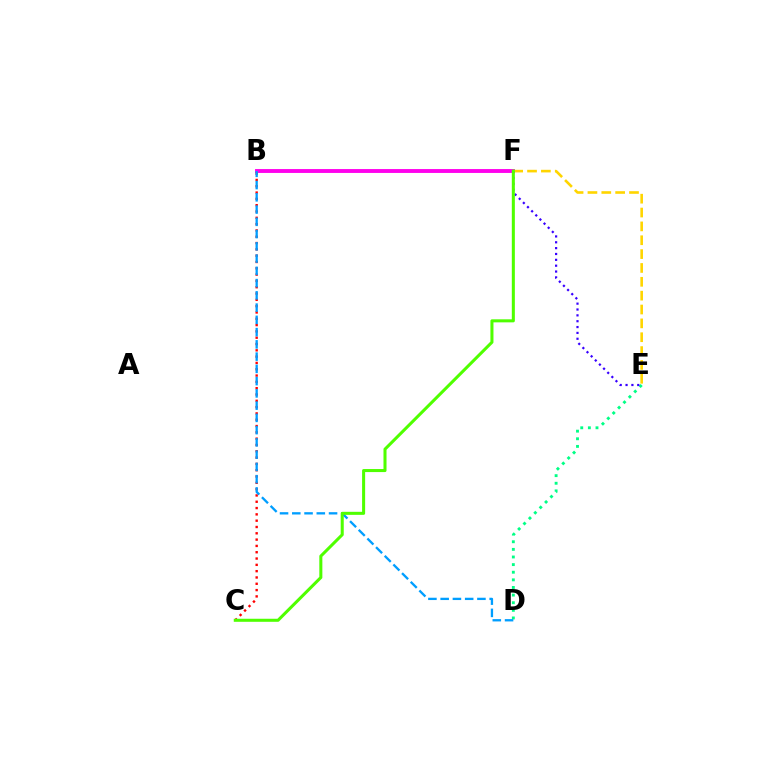{('B', 'F'): [{'color': '#ff00ed', 'line_style': 'solid', 'thickness': 2.8}], ('D', 'E'): [{'color': '#00ff86', 'line_style': 'dotted', 'thickness': 2.07}], ('E', 'F'): [{'color': '#ffd500', 'line_style': 'dashed', 'thickness': 1.88}, {'color': '#3700ff', 'line_style': 'dotted', 'thickness': 1.59}], ('B', 'C'): [{'color': '#ff0000', 'line_style': 'dotted', 'thickness': 1.71}], ('B', 'D'): [{'color': '#009eff', 'line_style': 'dashed', 'thickness': 1.66}], ('C', 'F'): [{'color': '#4fff00', 'line_style': 'solid', 'thickness': 2.19}]}